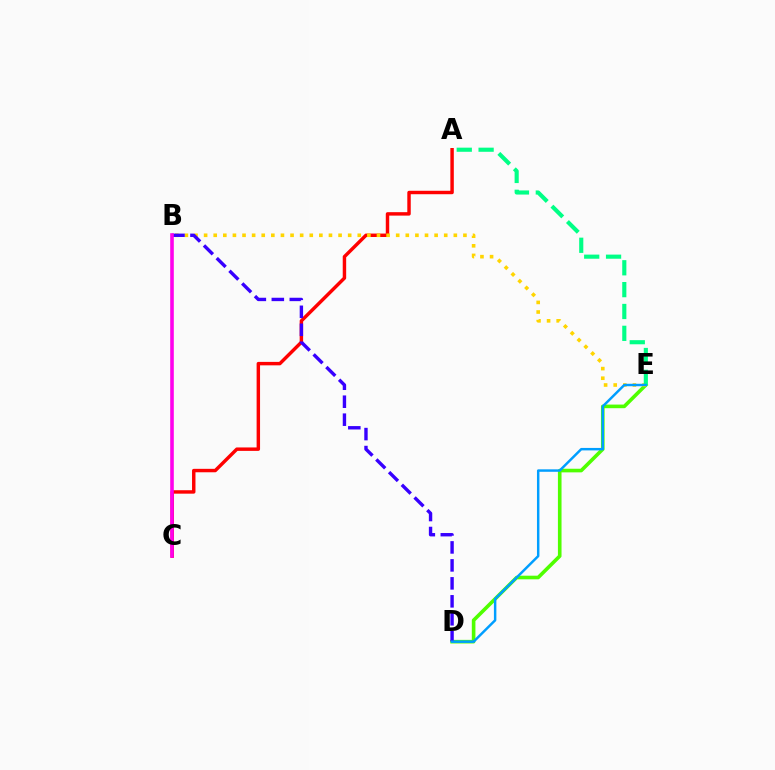{('D', 'E'): [{'color': '#4fff00', 'line_style': 'solid', 'thickness': 2.6}, {'color': '#009eff', 'line_style': 'solid', 'thickness': 1.77}], ('A', 'C'): [{'color': '#ff0000', 'line_style': 'solid', 'thickness': 2.48}], ('B', 'E'): [{'color': '#ffd500', 'line_style': 'dotted', 'thickness': 2.61}], ('A', 'E'): [{'color': '#00ff86', 'line_style': 'dashed', 'thickness': 2.97}], ('B', 'D'): [{'color': '#3700ff', 'line_style': 'dashed', 'thickness': 2.44}], ('B', 'C'): [{'color': '#ff00ed', 'line_style': 'solid', 'thickness': 2.59}]}